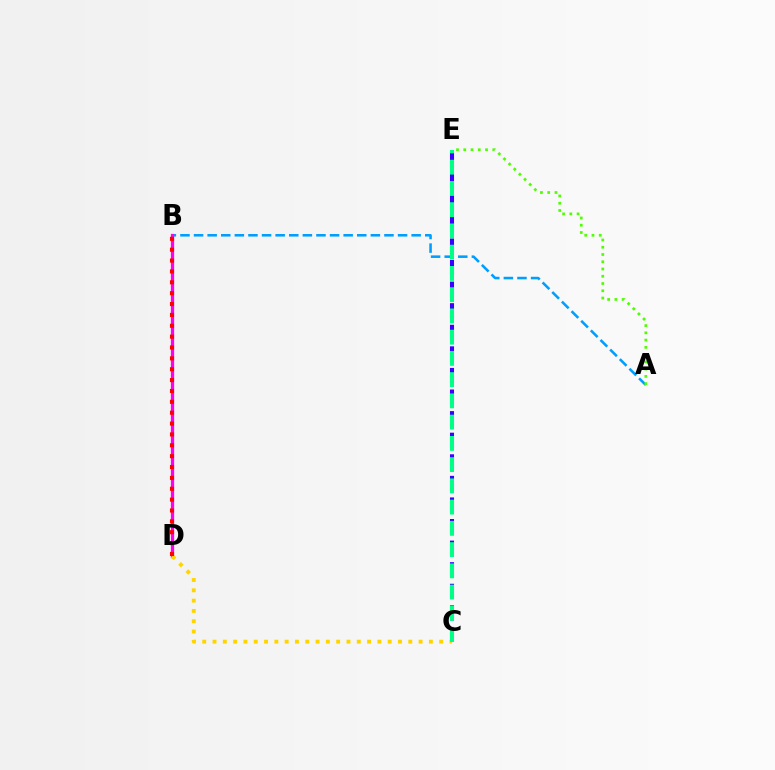{('A', 'B'): [{'color': '#009eff', 'line_style': 'dashed', 'thickness': 1.85}], ('C', 'E'): [{'color': '#3700ff', 'line_style': 'dashed', 'thickness': 2.93}, {'color': '#00ff86', 'line_style': 'dashed', 'thickness': 2.89}], ('B', 'D'): [{'color': '#ff00ed', 'line_style': 'solid', 'thickness': 2.34}, {'color': '#ff0000', 'line_style': 'dotted', 'thickness': 2.95}], ('A', 'E'): [{'color': '#4fff00', 'line_style': 'dotted', 'thickness': 1.97}], ('C', 'D'): [{'color': '#ffd500', 'line_style': 'dotted', 'thickness': 2.8}]}